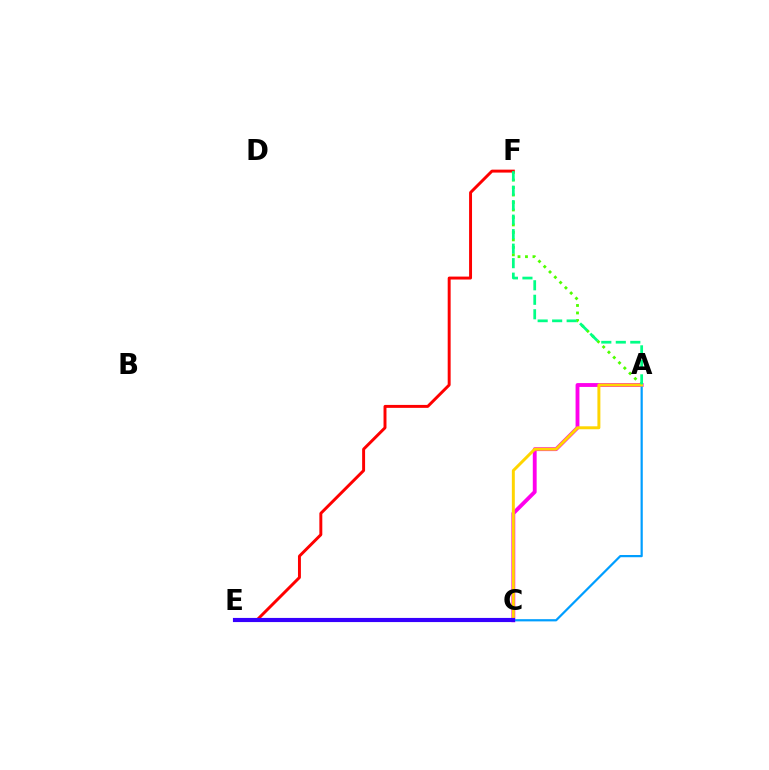{('A', 'F'): [{'color': '#4fff00', 'line_style': 'dotted', 'thickness': 2.03}, {'color': '#00ff86', 'line_style': 'dashed', 'thickness': 1.97}], ('E', 'F'): [{'color': '#ff0000', 'line_style': 'solid', 'thickness': 2.12}], ('A', 'C'): [{'color': '#ff00ed', 'line_style': 'solid', 'thickness': 2.77}, {'color': '#009eff', 'line_style': 'solid', 'thickness': 1.6}, {'color': '#ffd500', 'line_style': 'solid', 'thickness': 2.13}], ('C', 'E'): [{'color': '#3700ff', 'line_style': 'solid', 'thickness': 2.98}]}